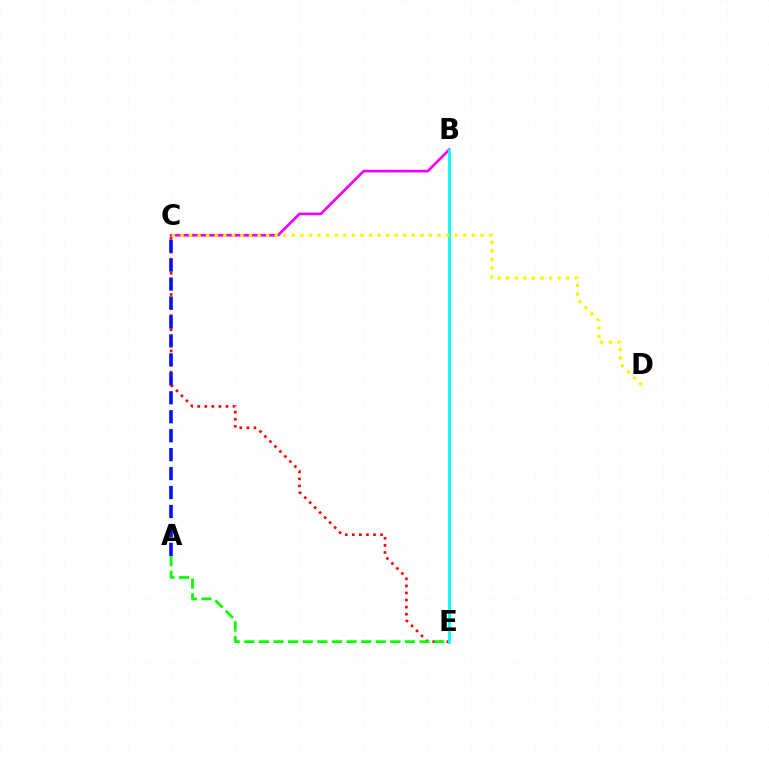{('C', 'E'): [{'color': '#ff0000', 'line_style': 'dotted', 'thickness': 1.92}], ('B', 'C'): [{'color': '#ee00ff', 'line_style': 'solid', 'thickness': 1.92}], ('A', 'E'): [{'color': '#08ff00', 'line_style': 'dashed', 'thickness': 1.98}], ('A', 'C'): [{'color': '#0010ff', 'line_style': 'dashed', 'thickness': 2.57}], ('B', 'E'): [{'color': '#00fff6', 'line_style': 'solid', 'thickness': 2.0}], ('C', 'D'): [{'color': '#fcf500', 'line_style': 'dotted', 'thickness': 2.33}]}